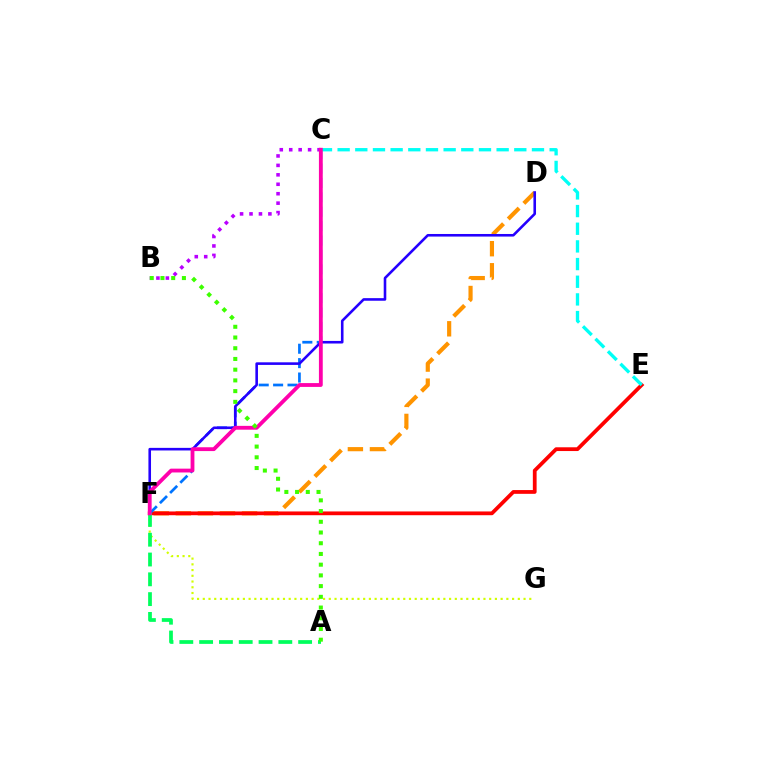{('D', 'F'): [{'color': '#ff9400', 'line_style': 'dashed', 'thickness': 3.0}, {'color': '#2500ff', 'line_style': 'solid', 'thickness': 1.87}], ('E', 'F'): [{'color': '#ff0000', 'line_style': 'solid', 'thickness': 2.71}], ('C', 'F'): [{'color': '#0074ff', 'line_style': 'dashed', 'thickness': 1.96}, {'color': '#ff00ac', 'line_style': 'solid', 'thickness': 2.75}], ('C', 'E'): [{'color': '#00fff6', 'line_style': 'dashed', 'thickness': 2.4}], ('B', 'C'): [{'color': '#b900ff', 'line_style': 'dotted', 'thickness': 2.57}], ('F', 'G'): [{'color': '#d1ff00', 'line_style': 'dotted', 'thickness': 1.56}], ('A', 'F'): [{'color': '#00ff5c', 'line_style': 'dashed', 'thickness': 2.69}], ('A', 'B'): [{'color': '#3dff00', 'line_style': 'dotted', 'thickness': 2.91}]}